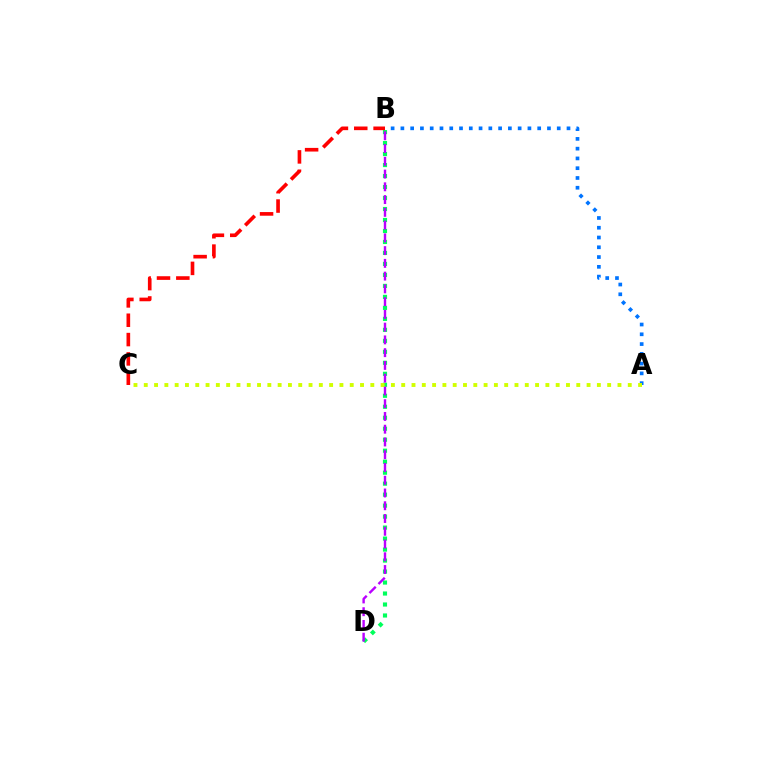{('B', 'D'): [{'color': '#00ff5c', 'line_style': 'dotted', 'thickness': 2.98}, {'color': '#b900ff', 'line_style': 'dashed', 'thickness': 1.73}], ('A', 'B'): [{'color': '#0074ff', 'line_style': 'dotted', 'thickness': 2.65}], ('B', 'C'): [{'color': '#ff0000', 'line_style': 'dashed', 'thickness': 2.63}], ('A', 'C'): [{'color': '#d1ff00', 'line_style': 'dotted', 'thickness': 2.8}]}